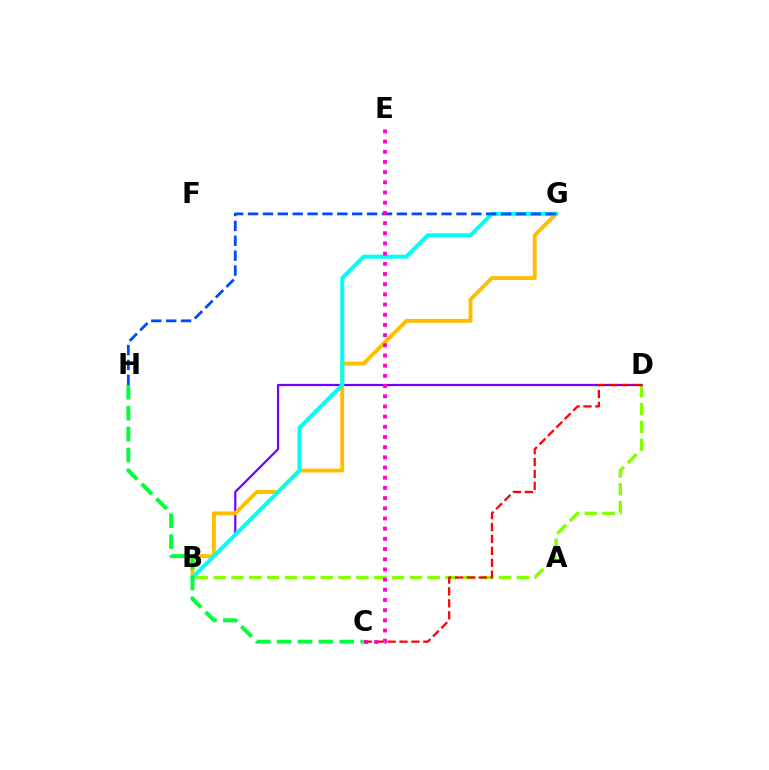{('B', 'D'): [{'color': '#84ff00', 'line_style': 'dashed', 'thickness': 2.42}, {'color': '#7200ff', 'line_style': 'solid', 'thickness': 1.6}], ('B', 'G'): [{'color': '#ffbd00', 'line_style': 'solid', 'thickness': 2.79}, {'color': '#00fff6', 'line_style': 'solid', 'thickness': 2.87}], ('C', 'D'): [{'color': '#ff0000', 'line_style': 'dashed', 'thickness': 1.62}], ('C', 'H'): [{'color': '#00ff39', 'line_style': 'dashed', 'thickness': 2.84}], ('G', 'H'): [{'color': '#004bff', 'line_style': 'dashed', 'thickness': 2.02}], ('C', 'E'): [{'color': '#ff00cf', 'line_style': 'dotted', 'thickness': 2.77}]}